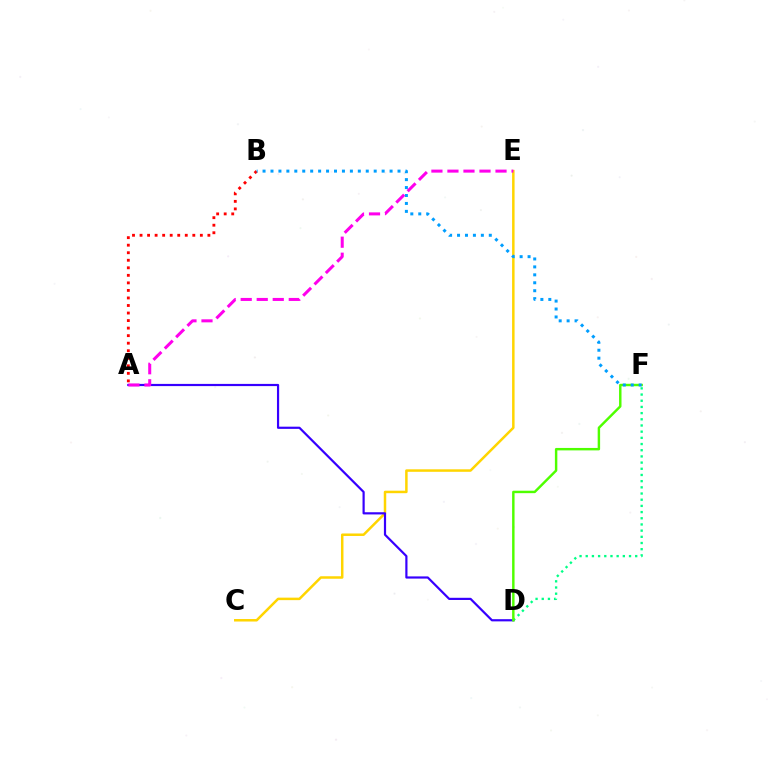{('C', 'E'): [{'color': '#ffd500', 'line_style': 'solid', 'thickness': 1.8}], ('A', 'D'): [{'color': '#3700ff', 'line_style': 'solid', 'thickness': 1.58}], ('A', 'B'): [{'color': '#ff0000', 'line_style': 'dotted', 'thickness': 2.05}], ('D', 'F'): [{'color': '#00ff86', 'line_style': 'dotted', 'thickness': 1.68}, {'color': '#4fff00', 'line_style': 'solid', 'thickness': 1.76}], ('B', 'F'): [{'color': '#009eff', 'line_style': 'dotted', 'thickness': 2.16}], ('A', 'E'): [{'color': '#ff00ed', 'line_style': 'dashed', 'thickness': 2.18}]}